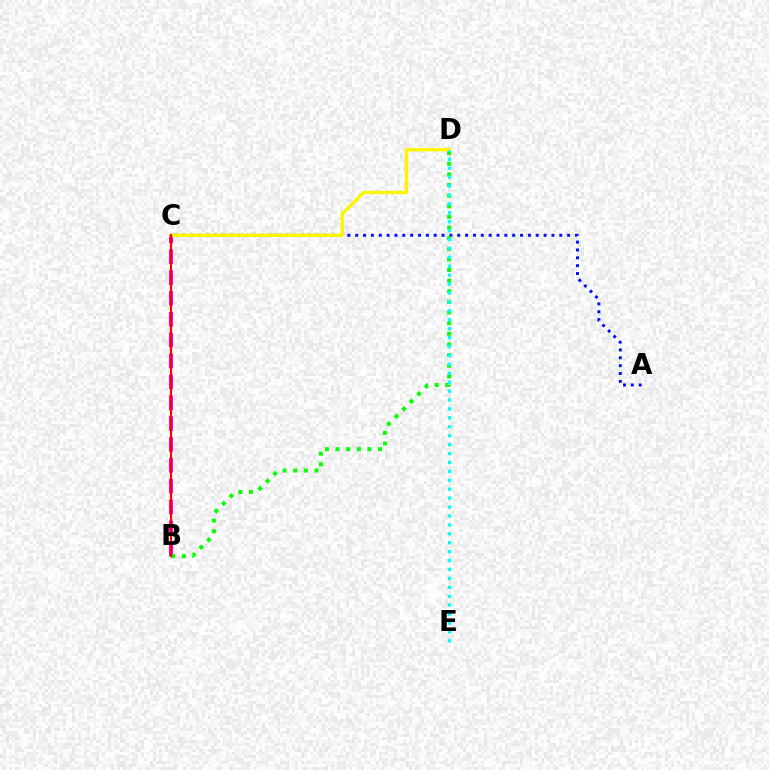{('A', 'C'): [{'color': '#0010ff', 'line_style': 'dotted', 'thickness': 2.13}], ('B', 'C'): [{'color': '#ee00ff', 'line_style': 'dashed', 'thickness': 2.83}, {'color': '#ff0000', 'line_style': 'solid', 'thickness': 1.54}], ('C', 'D'): [{'color': '#fcf500', 'line_style': 'solid', 'thickness': 2.4}], ('B', 'D'): [{'color': '#08ff00', 'line_style': 'dotted', 'thickness': 2.89}], ('D', 'E'): [{'color': '#00fff6', 'line_style': 'dotted', 'thickness': 2.42}]}